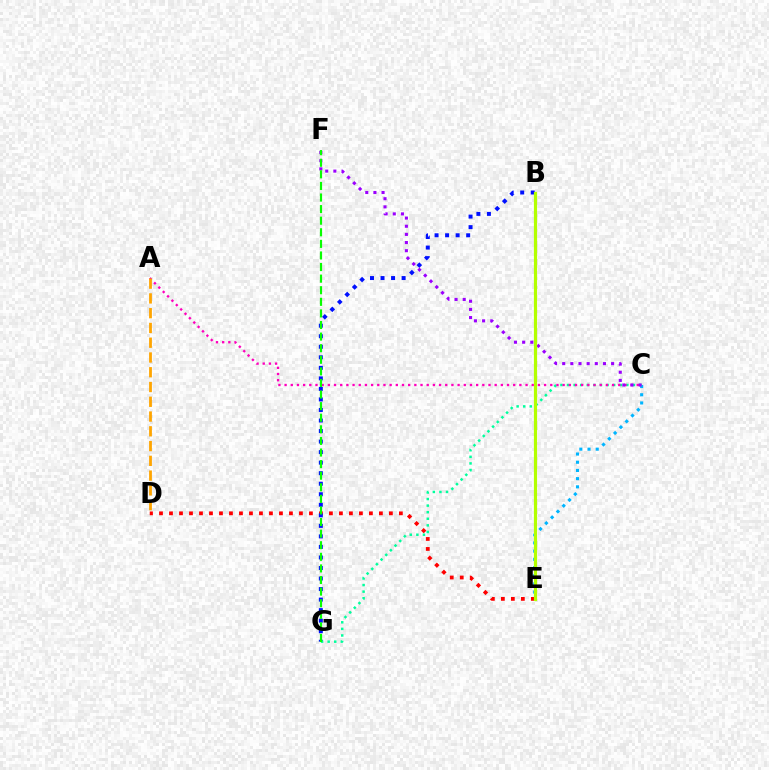{('C', 'E'): [{'color': '#00b5ff', 'line_style': 'dotted', 'thickness': 2.23}], ('D', 'E'): [{'color': '#ff0000', 'line_style': 'dotted', 'thickness': 2.72}], ('B', 'G'): [{'color': '#0010ff', 'line_style': 'dotted', 'thickness': 2.86}], ('C', 'G'): [{'color': '#00ff9d', 'line_style': 'dotted', 'thickness': 1.79}], ('A', 'C'): [{'color': '#ff00bd', 'line_style': 'dotted', 'thickness': 1.68}], ('A', 'D'): [{'color': '#ffa500', 'line_style': 'dashed', 'thickness': 2.01}], ('C', 'F'): [{'color': '#9b00ff', 'line_style': 'dotted', 'thickness': 2.21}], ('F', 'G'): [{'color': '#08ff00', 'line_style': 'dashed', 'thickness': 1.57}], ('B', 'E'): [{'color': '#b3ff00', 'line_style': 'solid', 'thickness': 2.29}]}